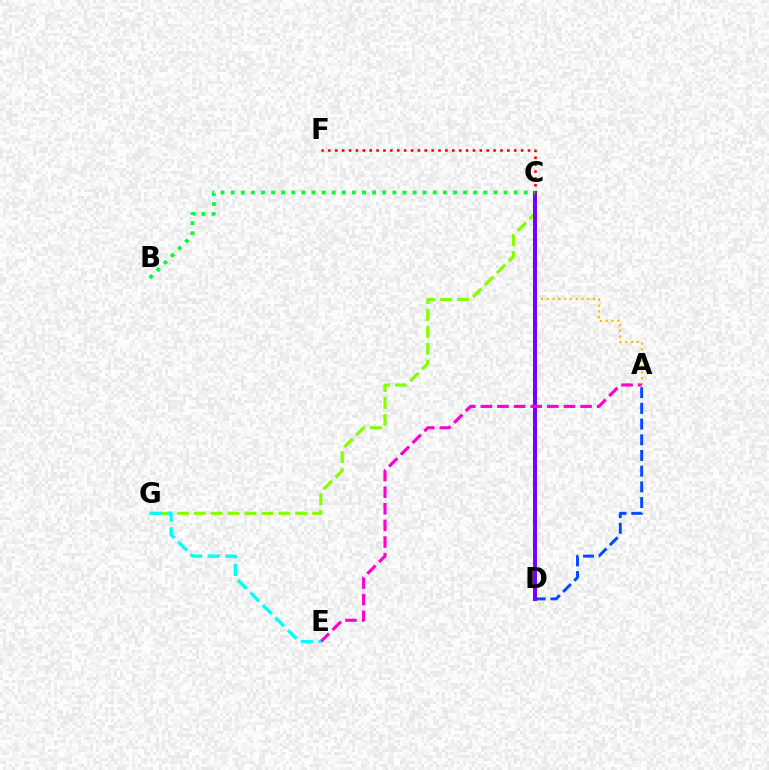{('A', 'C'): [{'color': '#ffbd00', 'line_style': 'dotted', 'thickness': 1.57}], ('A', 'D'): [{'color': '#004bff', 'line_style': 'dashed', 'thickness': 2.13}], ('C', 'G'): [{'color': '#84ff00', 'line_style': 'dashed', 'thickness': 2.3}], ('C', 'D'): [{'color': '#7200ff', 'line_style': 'solid', 'thickness': 2.83}], ('C', 'F'): [{'color': '#ff0000', 'line_style': 'dotted', 'thickness': 1.87}], ('A', 'E'): [{'color': '#ff00cf', 'line_style': 'dashed', 'thickness': 2.26}], ('E', 'G'): [{'color': '#00fff6', 'line_style': 'dashed', 'thickness': 2.39}], ('B', 'C'): [{'color': '#00ff39', 'line_style': 'dotted', 'thickness': 2.75}]}